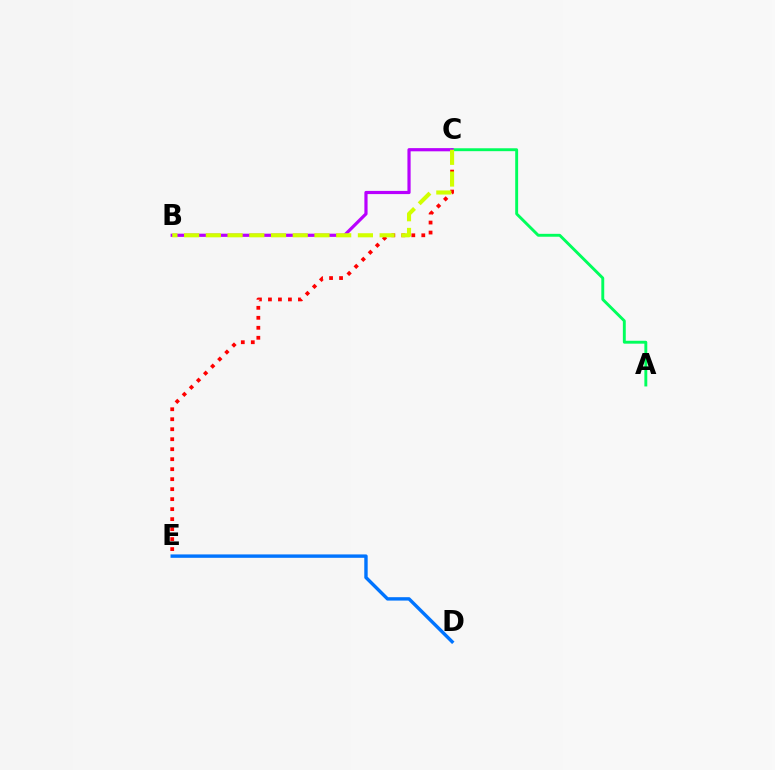{('C', 'E'): [{'color': '#ff0000', 'line_style': 'dotted', 'thickness': 2.71}], ('D', 'E'): [{'color': '#0074ff', 'line_style': 'solid', 'thickness': 2.44}], ('A', 'C'): [{'color': '#00ff5c', 'line_style': 'solid', 'thickness': 2.09}], ('B', 'C'): [{'color': '#b900ff', 'line_style': 'solid', 'thickness': 2.29}, {'color': '#d1ff00', 'line_style': 'dashed', 'thickness': 2.95}]}